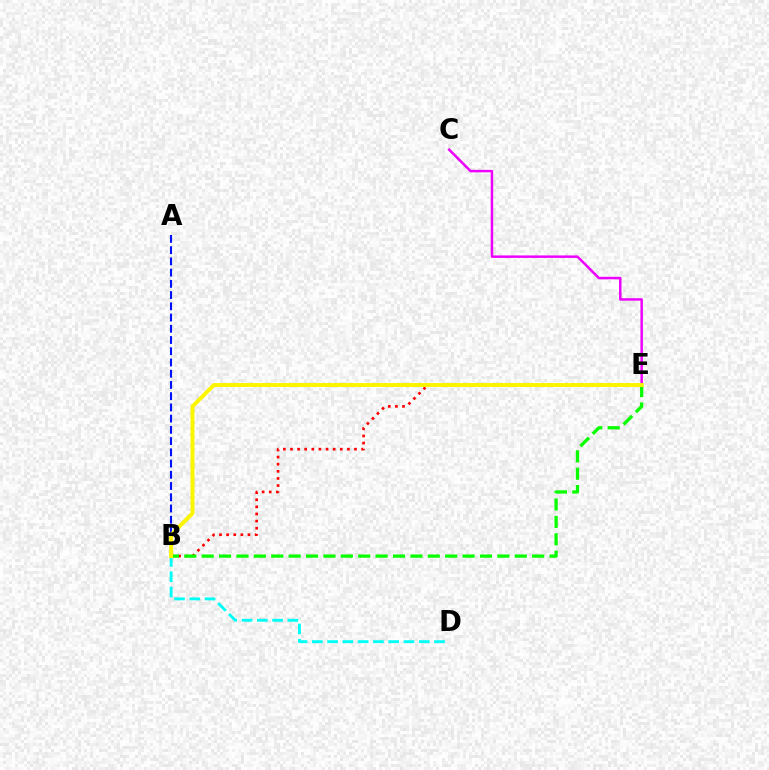{('B', 'E'): [{'color': '#ff0000', 'line_style': 'dotted', 'thickness': 1.93}, {'color': '#08ff00', 'line_style': 'dashed', 'thickness': 2.36}, {'color': '#fcf500', 'line_style': 'solid', 'thickness': 2.84}], ('A', 'B'): [{'color': '#0010ff', 'line_style': 'dashed', 'thickness': 1.53}], ('C', 'E'): [{'color': '#ee00ff', 'line_style': 'solid', 'thickness': 1.79}], ('B', 'D'): [{'color': '#00fff6', 'line_style': 'dashed', 'thickness': 2.08}]}